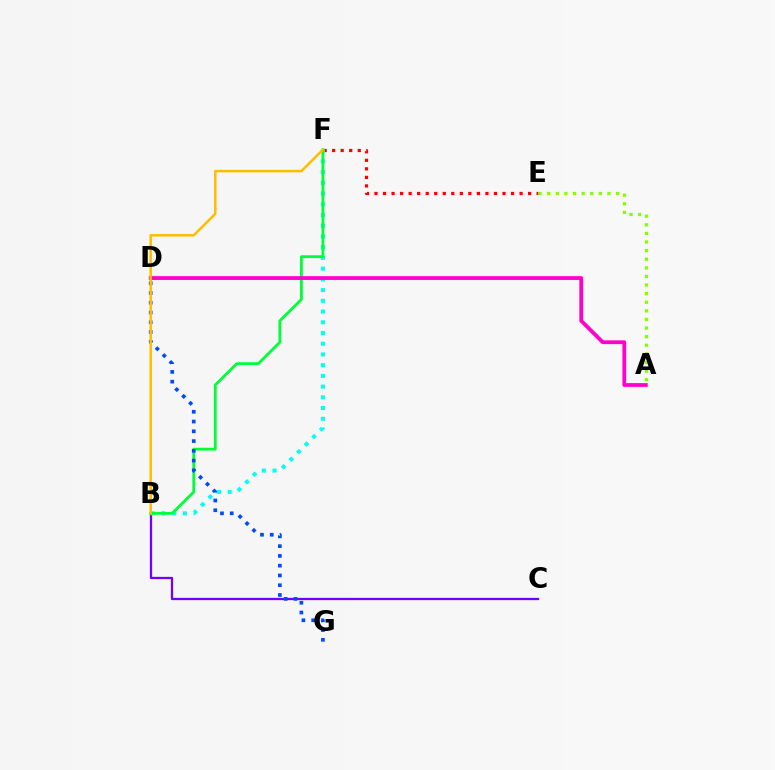{('E', 'F'): [{'color': '#ff0000', 'line_style': 'dotted', 'thickness': 2.32}], ('B', 'C'): [{'color': '#7200ff', 'line_style': 'solid', 'thickness': 1.64}], ('B', 'F'): [{'color': '#00fff6', 'line_style': 'dotted', 'thickness': 2.91}, {'color': '#00ff39', 'line_style': 'solid', 'thickness': 2.02}, {'color': '#ffbd00', 'line_style': 'solid', 'thickness': 1.81}], ('A', 'E'): [{'color': '#84ff00', 'line_style': 'dotted', 'thickness': 2.34}], ('A', 'D'): [{'color': '#ff00cf', 'line_style': 'solid', 'thickness': 2.73}], ('D', 'G'): [{'color': '#004bff', 'line_style': 'dotted', 'thickness': 2.65}]}